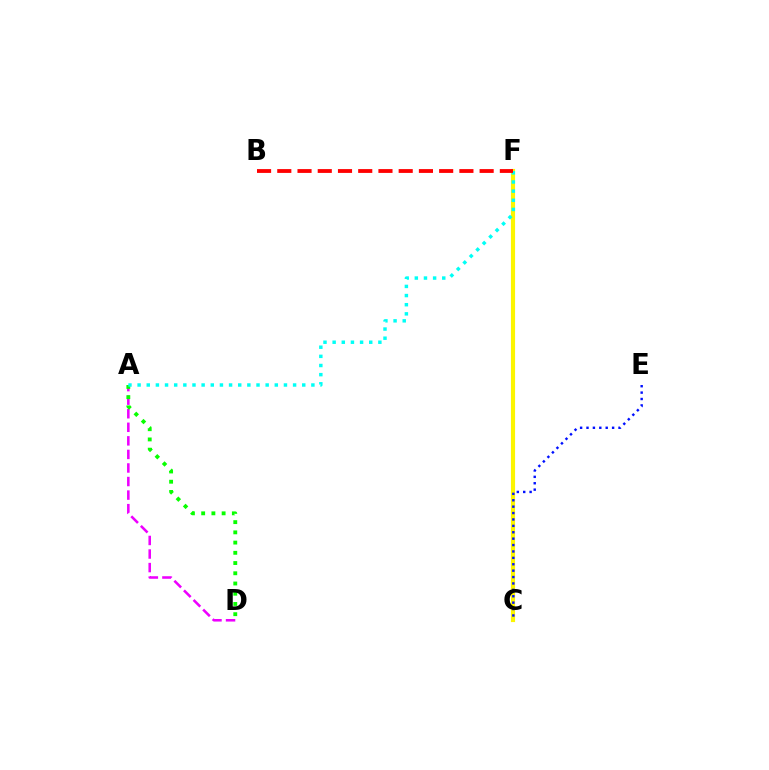{('C', 'F'): [{'color': '#fcf500', 'line_style': 'solid', 'thickness': 2.99}], ('A', 'D'): [{'color': '#ee00ff', 'line_style': 'dashed', 'thickness': 1.84}, {'color': '#08ff00', 'line_style': 'dotted', 'thickness': 2.78}], ('C', 'E'): [{'color': '#0010ff', 'line_style': 'dotted', 'thickness': 1.74}], ('A', 'F'): [{'color': '#00fff6', 'line_style': 'dotted', 'thickness': 2.49}], ('B', 'F'): [{'color': '#ff0000', 'line_style': 'dashed', 'thickness': 2.75}]}